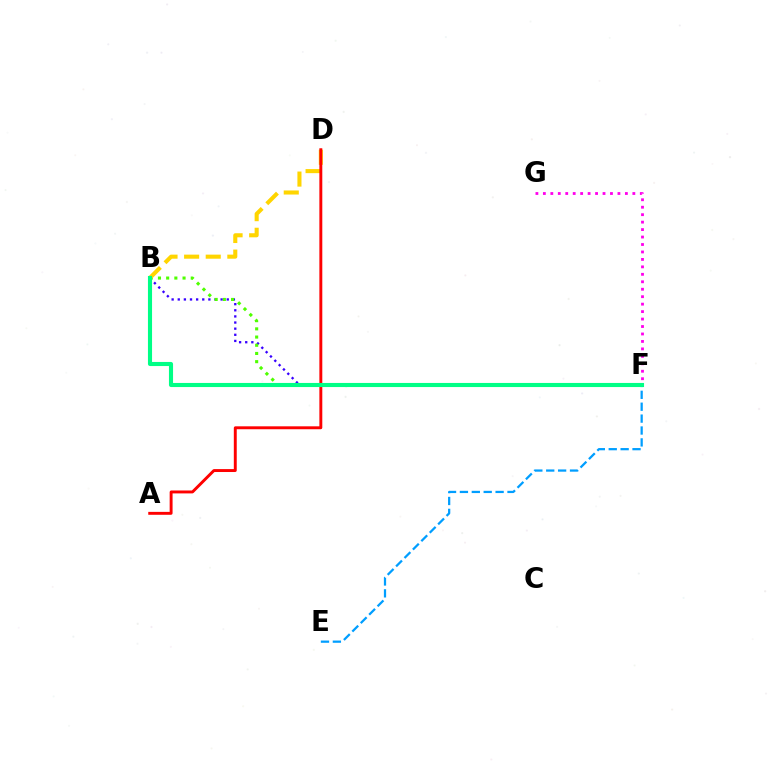{('F', 'G'): [{'color': '#ff00ed', 'line_style': 'dotted', 'thickness': 2.03}], ('B', 'F'): [{'color': '#3700ff', 'line_style': 'dotted', 'thickness': 1.66}, {'color': '#4fff00', 'line_style': 'dotted', 'thickness': 2.23}, {'color': '#00ff86', 'line_style': 'solid', 'thickness': 2.95}], ('E', 'F'): [{'color': '#009eff', 'line_style': 'dashed', 'thickness': 1.62}], ('B', 'D'): [{'color': '#ffd500', 'line_style': 'dashed', 'thickness': 2.94}], ('A', 'D'): [{'color': '#ff0000', 'line_style': 'solid', 'thickness': 2.1}]}